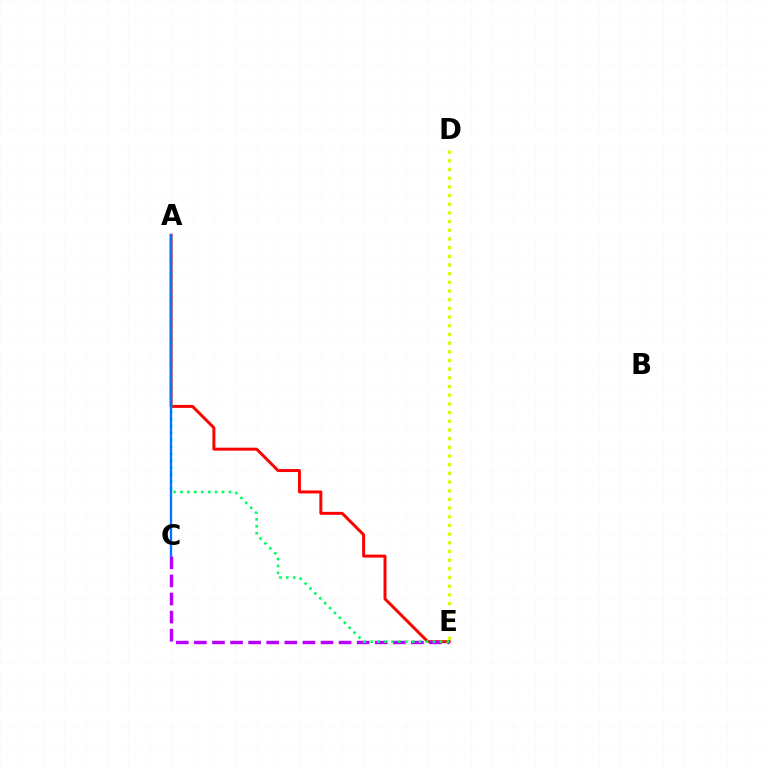{('A', 'E'): [{'color': '#ff0000', 'line_style': 'solid', 'thickness': 2.13}, {'color': '#00ff5c', 'line_style': 'dotted', 'thickness': 1.88}], ('C', 'E'): [{'color': '#b900ff', 'line_style': 'dashed', 'thickness': 2.46}], ('A', 'C'): [{'color': '#0074ff', 'line_style': 'solid', 'thickness': 1.67}], ('D', 'E'): [{'color': '#d1ff00', 'line_style': 'dotted', 'thickness': 2.36}]}